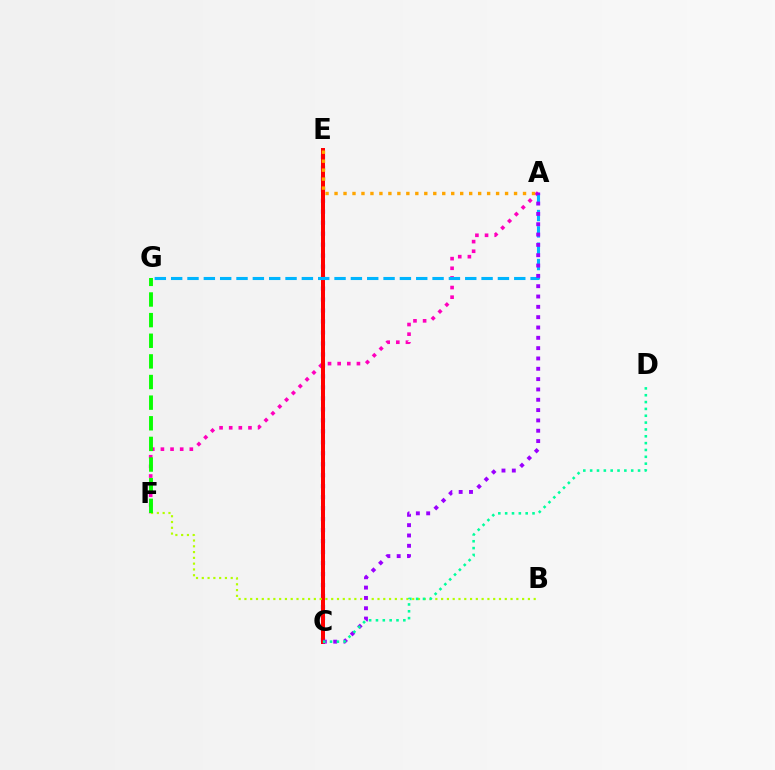{('C', 'E'): [{'color': '#0010ff', 'line_style': 'dotted', 'thickness': 2.98}, {'color': '#ff0000', 'line_style': 'solid', 'thickness': 2.87}], ('A', 'F'): [{'color': '#ff00bd', 'line_style': 'dotted', 'thickness': 2.62}], ('B', 'F'): [{'color': '#b3ff00', 'line_style': 'dotted', 'thickness': 1.57}], ('A', 'E'): [{'color': '#ffa500', 'line_style': 'dotted', 'thickness': 2.44}], ('A', 'G'): [{'color': '#00b5ff', 'line_style': 'dashed', 'thickness': 2.22}], ('A', 'C'): [{'color': '#9b00ff', 'line_style': 'dotted', 'thickness': 2.81}], ('F', 'G'): [{'color': '#08ff00', 'line_style': 'dashed', 'thickness': 2.8}], ('C', 'D'): [{'color': '#00ff9d', 'line_style': 'dotted', 'thickness': 1.86}]}